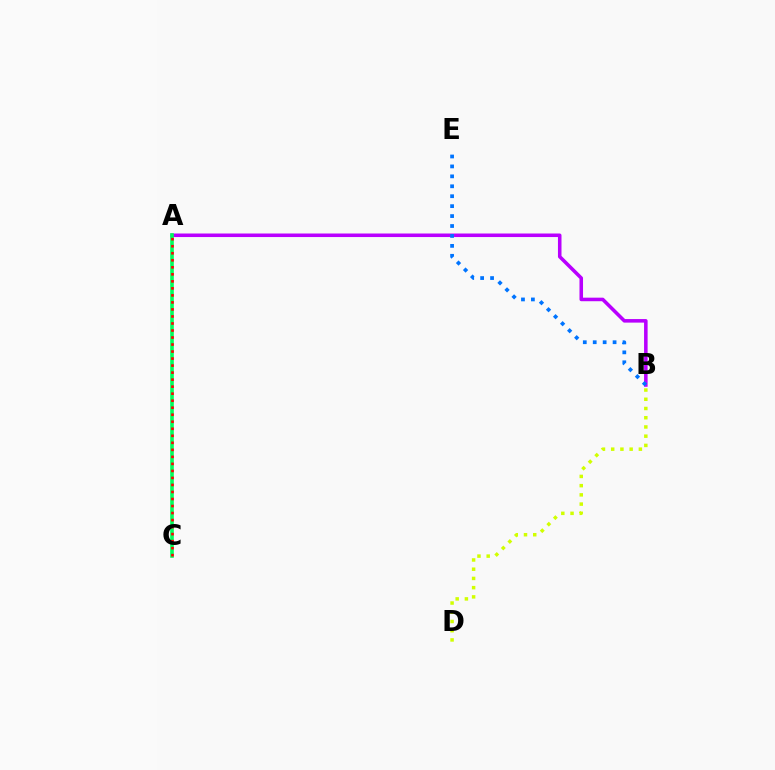{('A', 'B'): [{'color': '#b900ff', 'line_style': 'solid', 'thickness': 2.56}], ('B', 'E'): [{'color': '#0074ff', 'line_style': 'dotted', 'thickness': 2.7}], ('A', 'C'): [{'color': '#00ff5c', 'line_style': 'solid', 'thickness': 2.61}, {'color': '#ff0000', 'line_style': 'dotted', 'thickness': 1.91}], ('B', 'D'): [{'color': '#d1ff00', 'line_style': 'dotted', 'thickness': 2.51}]}